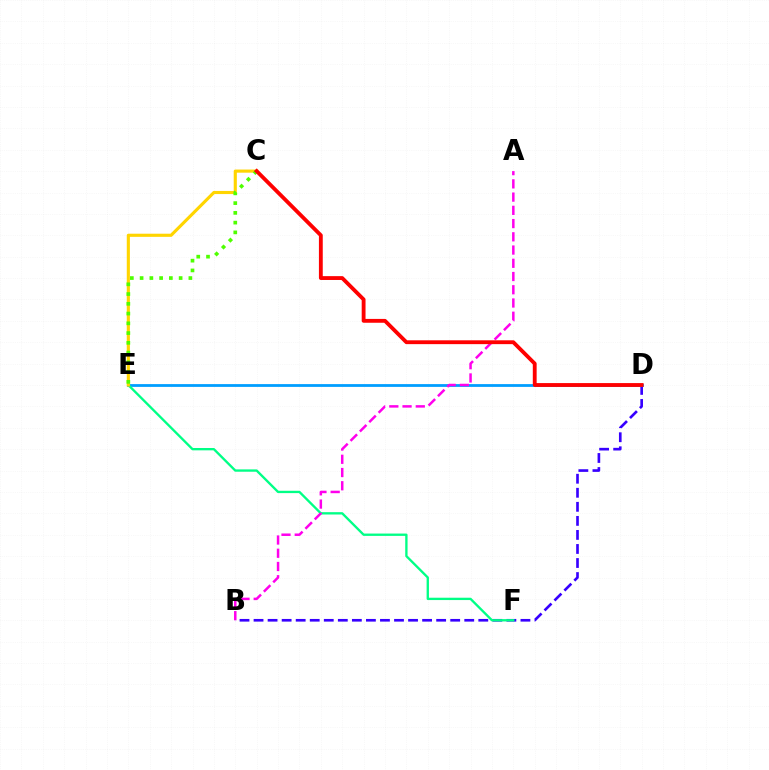{('B', 'D'): [{'color': '#3700ff', 'line_style': 'dashed', 'thickness': 1.91}], ('D', 'E'): [{'color': '#009eff', 'line_style': 'solid', 'thickness': 2.01}], ('E', 'F'): [{'color': '#00ff86', 'line_style': 'solid', 'thickness': 1.69}], ('A', 'B'): [{'color': '#ff00ed', 'line_style': 'dashed', 'thickness': 1.8}], ('C', 'E'): [{'color': '#ffd500', 'line_style': 'solid', 'thickness': 2.25}, {'color': '#4fff00', 'line_style': 'dotted', 'thickness': 2.65}], ('C', 'D'): [{'color': '#ff0000', 'line_style': 'solid', 'thickness': 2.76}]}